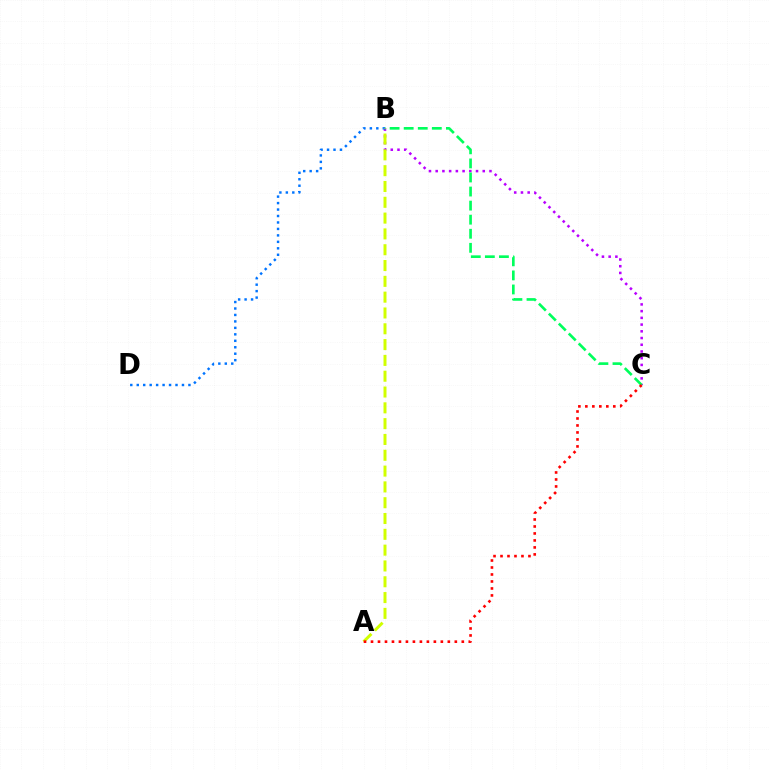{('B', 'C'): [{'color': '#b900ff', 'line_style': 'dotted', 'thickness': 1.83}, {'color': '#00ff5c', 'line_style': 'dashed', 'thickness': 1.91}], ('B', 'D'): [{'color': '#0074ff', 'line_style': 'dotted', 'thickness': 1.76}], ('A', 'B'): [{'color': '#d1ff00', 'line_style': 'dashed', 'thickness': 2.15}], ('A', 'C'): [{'color': '#ff0000', 'line_style': 'dotted', 'thickness': 1.9}]}